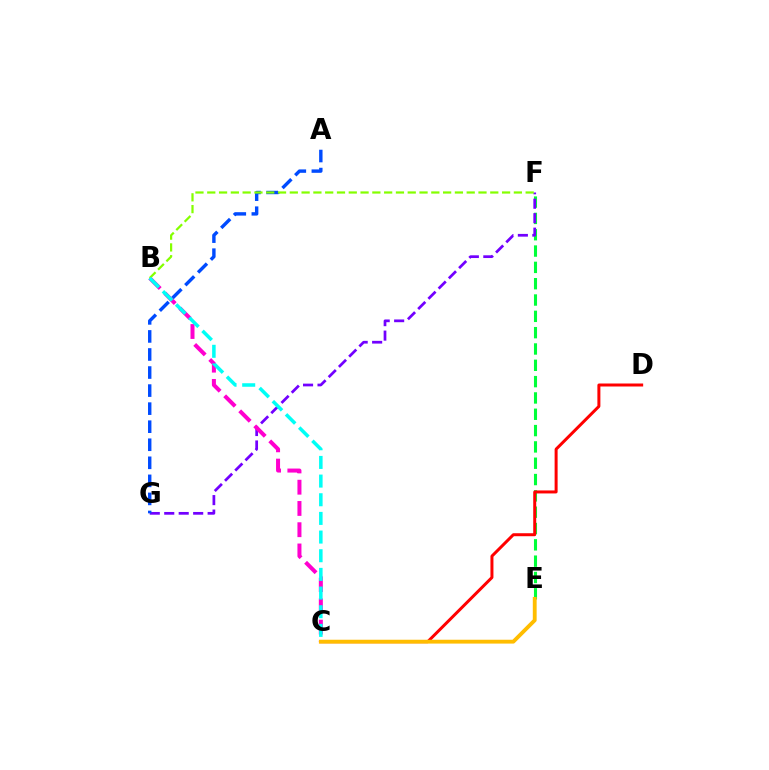{('E', 'F'): [{'color': '#00ff39', 'line_style': 'dashed', 'thickness': 2.22}], ('C', 'D'): [{'color': '#ff0000', 'line_style': 'solid', 'thickness': 2.15}], ('F', 'G'): [{'color': '#7200ff', 'line_style': 'dashed', 'thickness': 1.97}], ('B', 'C'): [{'color': '#ff00cf', 'line_style': 'dashed', 'thickness': 2.89}, {'color': '#00fff6', 'line_style': 'dashed', 'thickness': 2.54}], ('C', 'E'): [{'color': '#ffbd00', 'line_style': 'solid', 'thickness': 2.77}], ('A', 'G'): [{'color': '#004bff', 'line_style': 'dashed', 'thickness': 2.45}], ('B', 'F'): [{'color': '#84ff00', 'line_style': 'dashed', 'thickness': 1.6}]}